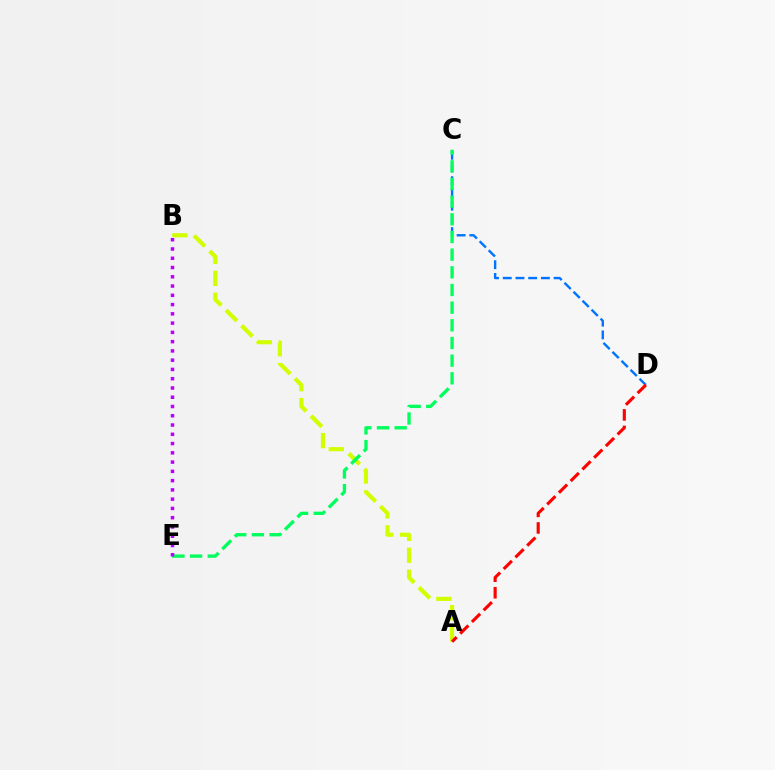{('C', 'D'): [{'color': '#0074ff', 'line_style': 'dashed', 'thickness': 1.73}], ('A', 'B'): [{'color': '#d1ff00', 'line_style': 'dashed', 'thickness': 2.98}], ('C', 'E'): [{'color': '#00ff5c', 'line_style': 'dashed', 'thickness': 2.4}], ('A', 'D'): [{'color': '#ff0000', 'line_style': 'dashed', 'thickness': 2.25}], ('B', 'E'): [{'color': '#b900ff', 'line_style': 'dotted', 'thickness': 2.52}]}